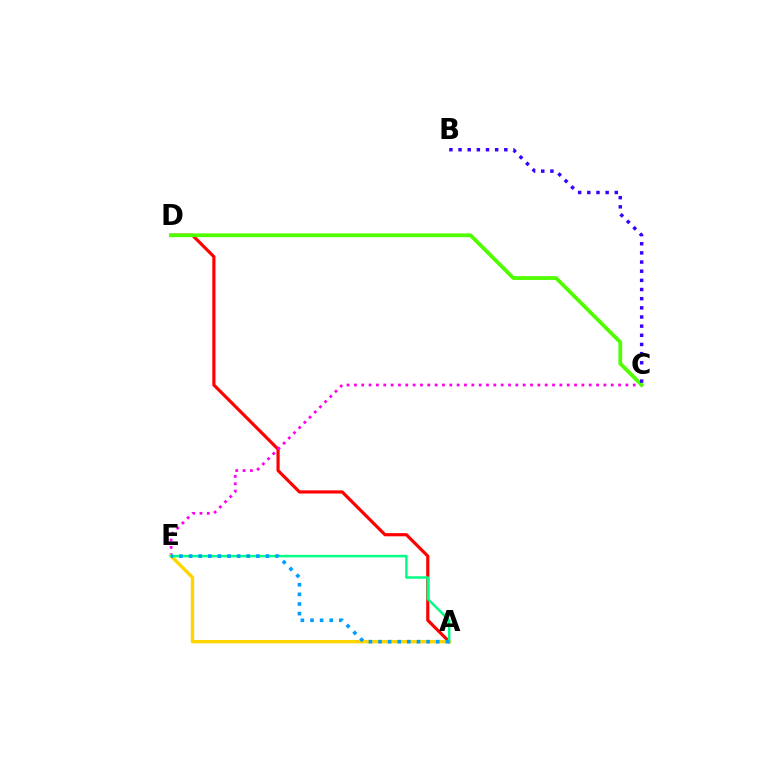{('A', 'D'): [{'color': '#ff0000', 'line_style': 'solid', 'thickness': 2.29}], ('C', 'E'): [{'color': '#ff00ed', 'line_style': 'dotted', 'thickness': 1.99}], ('A', 'E'): [{'color': '#ffd500', 'line_style': 'solid', 'thickness': 2.44}, {'color': '#00ff86', 'line_style': 'solid', 'thickness': 1.79}, {'color': '#009eff', 'line_style': 'dotted', 'thickness': 2.61}], ('C', 'D'): [{'color': '#4fff00', 'line_style': 'solid', 'thickness': 2.71}], ('B', 'C'): [{'color': '#3700ff', 'line_style': 'dotted', 'thickness': 2.49}]}